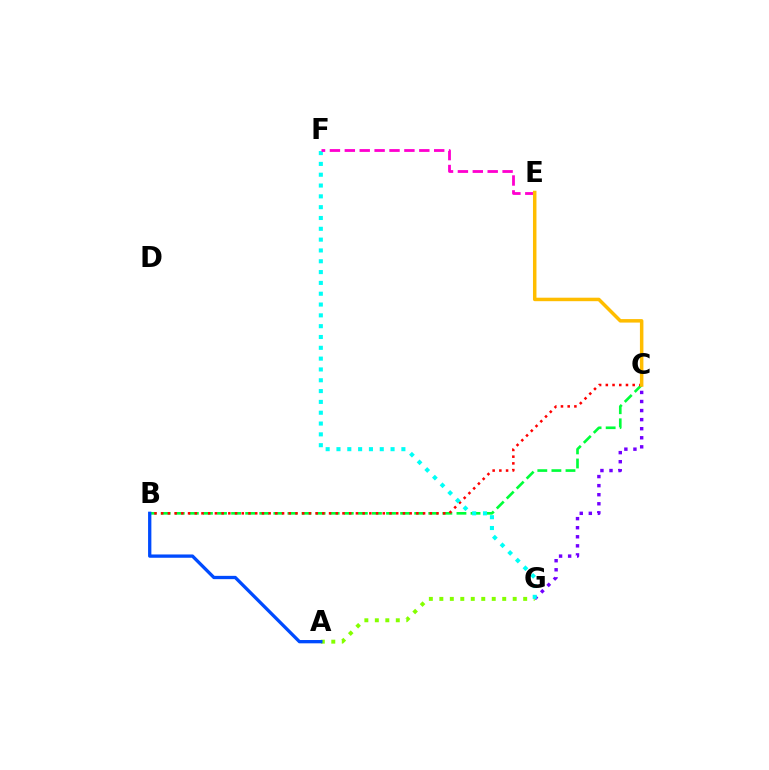{('C', 'G'): [{'color': '#7200ff', 'line_style': 'dotted', 'thickness': 2.46}], ('B', 'C'): [{'color': '#00ff39', 'line_style': 'dashed', 'thickness': 1.91}, {'color': '#ff0000', 'line_style': 'dotted', 'thickness': 1.82}], ('A', 'G'): [{'color': '#84ff00', 'line_style': 'dotted', 'thickness': 2.85}], ('F', 'G'): [{'color': '#00fff6', 'line_style': 'dotted', 'thickness': 2.94}], ('A', 'B'): [{'color': '#004bff', 'line_style': 'solid', 'thickness': 2.38}], ('E', 'F'): [{'color': '#ff00cf', 'line_style': 'dashed', 'thickness': 2.02}], ('C', 'E'): [{'color': '#ffbd00', 'line_style': 'solid', 'thickness': 2.51}]}